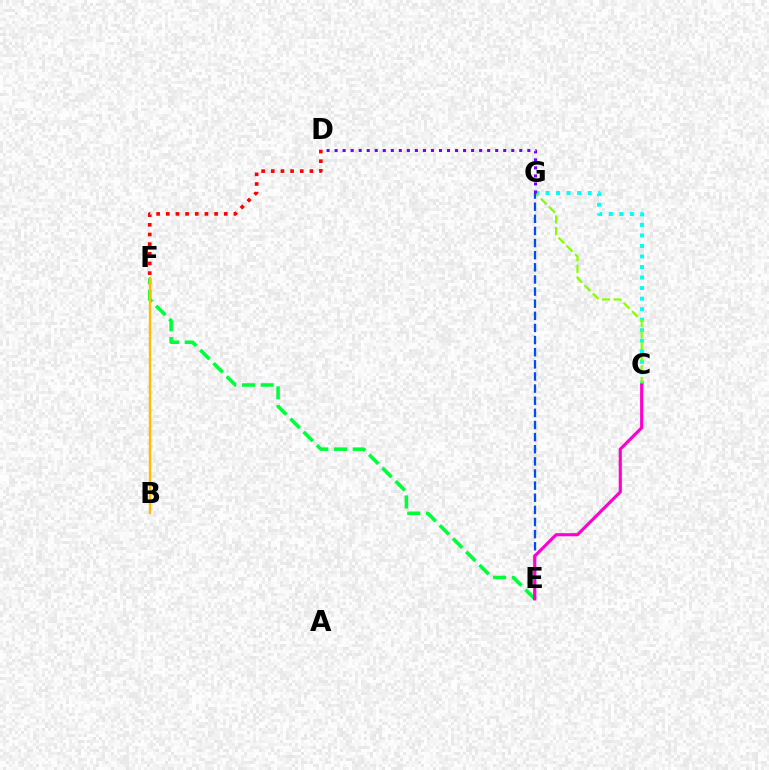{('E', 'F'): [{'color': '#00ff39', 'line_style': 'dashed', 'thickness': 2.54}], ('C', 'G'): [{'color': '#00fff6', 'line_style': 'dotted', 'thickness': 2.86}, {'color': '#84ff00', 'line_style': 'dashed', 'thickness': 1.58}], ('B', 'F'): [{'color': '#ffbd00', 'line_style': 'solid', 'thickness': 1.71}], ('E', 'G'): [{'color': '#004bff', 'line_style': 'dashed', 'thickness': 1.65}], ('D', 'G'): [{'color': '#7200ff', 'line_style': 'dotted', 'thickness': 2.18}], ('C', 'E'): [{'color': '#ff00cf', 'line_style': 'solid', 'thickness': 2.26}], ('D', 'F'): [{'color': '#ff0000', 'line_style': 'dotted', 'thickness': 2.62}]}